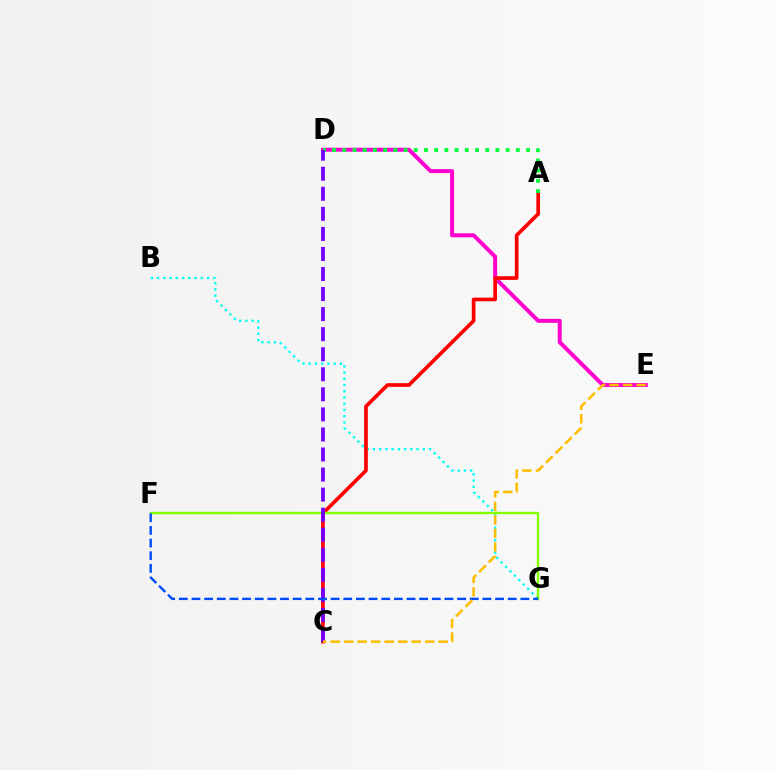{('D', 'E'): [{'color': '#ff00cf', 'line_style': 'solid', 'thickness': 2.85}], ('B', 'G'): [{'color': '#00fff6', 'line_style': 'dotted', 'thickness': 1.69}], ('A', 'C'): [{'color': '#ff0000', 'line_style': 'solid', 'thickness': 2.64}], ('A', 'D'): [{'color': '#00ff39', 'line_style': 'dotted', 'thickness': 2.77}], ('F', 'G'): [{'color': '#84ff00', 'line_style': 'solid', 'thickness': 1.73}, {'color': '#004bff', 'line_style': 'dashed', 'thickness': 1.72}], ('C', 'D'): [{'color': '#7200ff', 'line_style': 'dashed', 'thickness': 2.72}], ('C', 'E'): [{'color': '#ffbd00', 'line_style': 'dashed', 'thickness': 1.84}]}